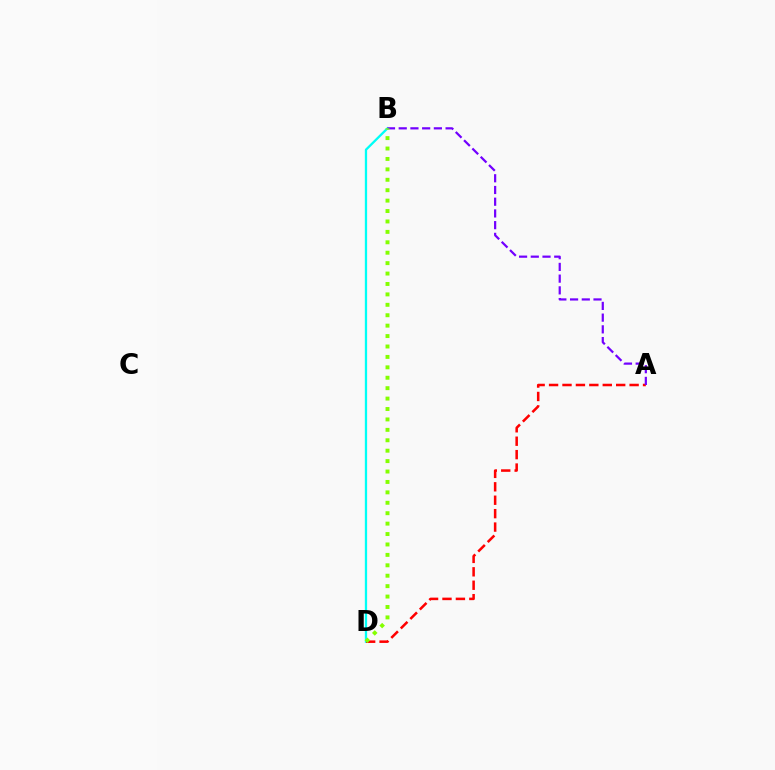{('B', 'D'): [{'color': '#00fff6', 'line_style': 'solid', 'thickness': 1.65}, {'color': '#84ff00', 'line_style': 'dotted', 'thickness': 2.83}], ('A', 'D'): [{'color': '#ff0000', 'line_style': 'dashed', 'thickness': 1.82}], ('A', 'B'): [{'color': '#7200ff', 'line_style': 'dashed', 'thickness': 1.59}]}